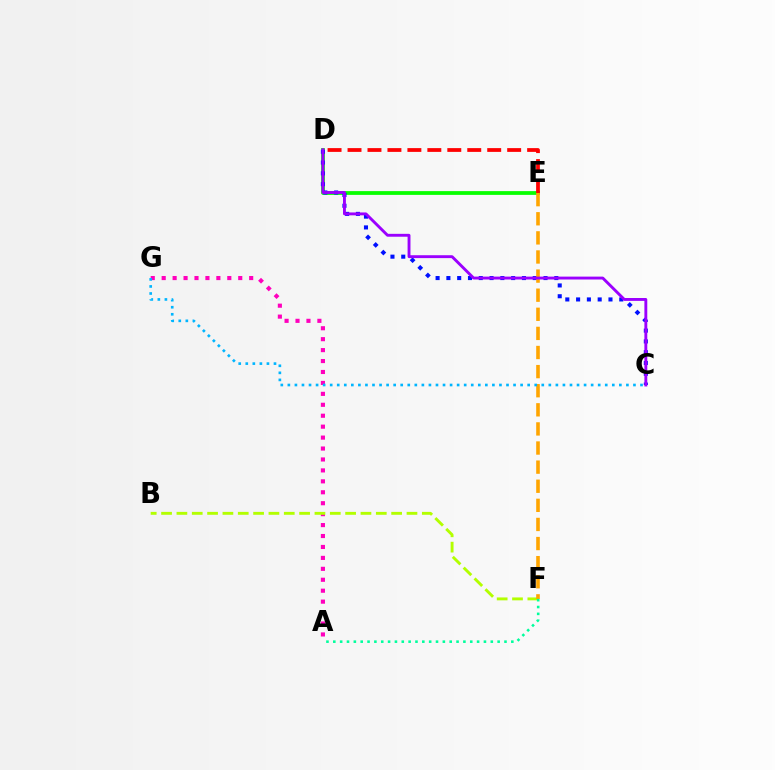{('D', 'E'): [{'color': '#08ff00', 'line_style': 'solid', 'thickness': 2.71}, {'color': '#ff0000', 'line_style': 'dashed', 'thickness': 2.71}], ('A', 'G'): [{'color': '#ff00bd', 'line_style': 'dotted', 'thickness': 2.97}], ('B', 'F'): [{'color': '#b3ff00', 'line_style': 'dashed', 'thickness': 2.08}], ('C', 'D'): [{'color': '#0010ff', 'line_style': 'dotted', 'thickness': 2.93}, {'color': '#9b00ff', 'line_style': 'solid', 'thickness': 2.08}], ('E', 'F'): [{'color': '#ffa500', 'line_style': 'dashed', 'thickness': 2.6}], ('A', 'F'): [{'color': '#00ff9d', 'line_style': 'dotted', 'thickness': 1.86}], ('C', 'G'): [{'color': '#00b5ff', 'line_style': 'dotted', 'thickness': 1.92}]}